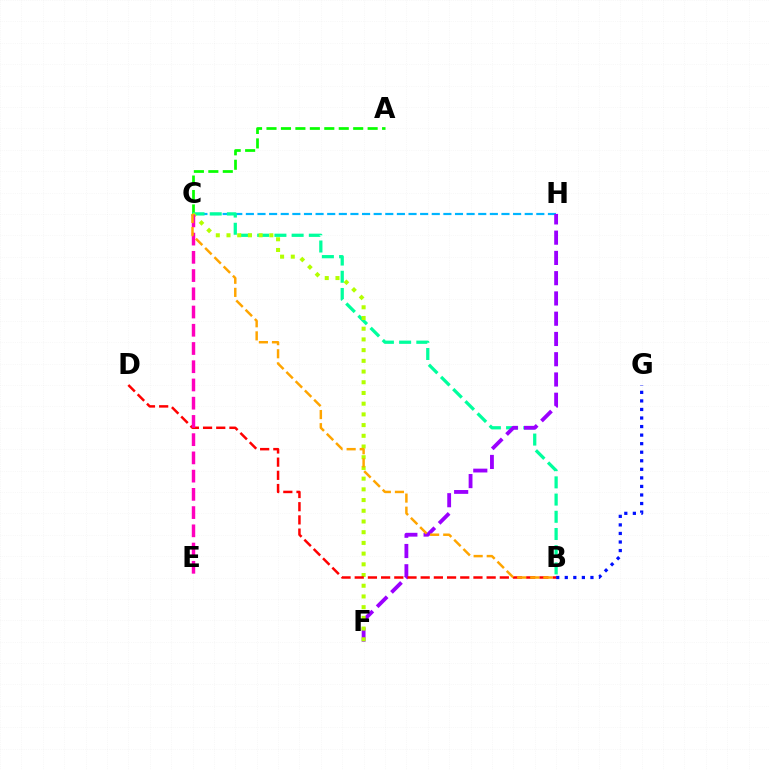{('C', 'H'): [{'color': '#00b5ff', 'line_style': 'dashed', 'thickness': 1.58}], ('A', 'C'): [{'color': '#08ff00', 'line_style': 'dashed', 'thickness': 1.96}], ('B', 'C'): [{'color': '#00ff9d', 'line_style': 'dashed', 'thickness': 2.34}, {'color': '#ffa500', 'line_style': 'dashed', 'thickness': 1.78}], ('B', 'G'): [{'color': '#0010ff', 'line_style': 'dotted', 'thickness': 2.32}], ('F', 'H'): [{'color': '#9b00ff', 'line_style': 'dashed', 'thickness': 2.75}], ('C', 'F'): [{'color': '#b3ff00', 'line_style': 'dotted', 'thickness': 2.91}], ('B', 'D'): [{'color': '#ff0000', 'line_style': 'dashed', 'thickness': 1.79}], ('C', 'E'): [{'color': '#ff00bd', 'line_style': 'dashed', 'thickness': 2.48}]}